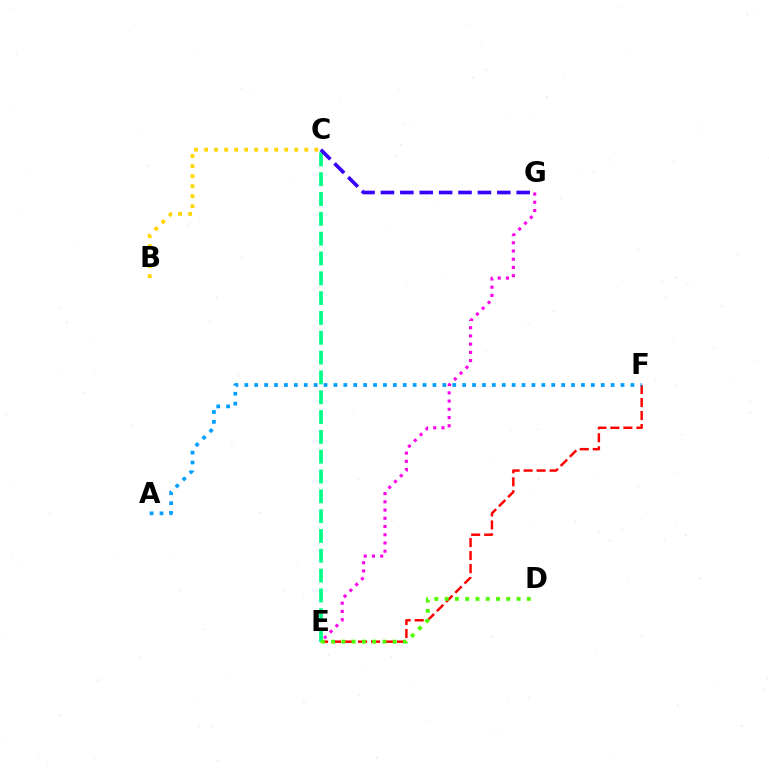{('E', 'G'): [{'color': '#ff00ed', 'line_style': 'dotted', 'thickness': 2.24}], ('E', 'F'): [{'color': '#ff0000', 'line_style': 'dashed', 'thickness': 1.77}], ('C', 'E'): [{'color': '#00ff86', 'line_style': 'dashed', 'thickness': 2.69}], ('C', 'G'): [{'color': '#3700ff', 'line_style': 'dashed', 'thickness': 2.63}], ('A', 'F'): [{'color': '#009eff', 'line_style': 'dotted', 'thickness': 2.69}], ('D', 'E'): [{'color': '#4fff00', 'line_style': 'dotted', 'thickness': 2.79}], ('B', 'C'): [{'color': '#ffd500', 'line_style': 'dotted', 'thickness': 2.72}]}